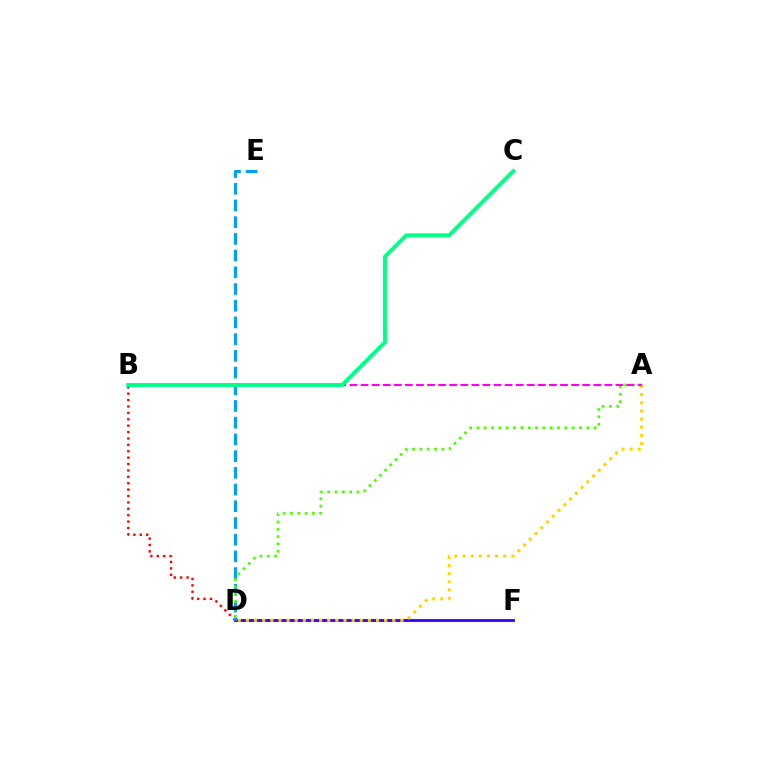{('D', 'F'): [{'color': '#3700ff', 'line_style': 'solid', 'thickness': 2.03}], ('B', 'D'): [{'color': '#ff0000', 'line_style': 'dotted', 'thickness': 1.74}], ('D', 'E'): [{'color': '#009eff', 'line_style': 'dashed', 'thickness': 2.27}], ('A', 'D'): [{'color': '#4fff00', 'line_style': 'dotted', 'thickness': 1.99}, {'color': '#ffd500', 'line_style': 'dotted', 'thickness': 2.21}], ('A', 'B'): [{'color': '#ff00ed', 'line_style': 'dashed', 'thickness': 1.51}], ('B', 'C'): [{'color': '#00ff86', 'line_style': 'solid', 'thickness': 2.84}]}